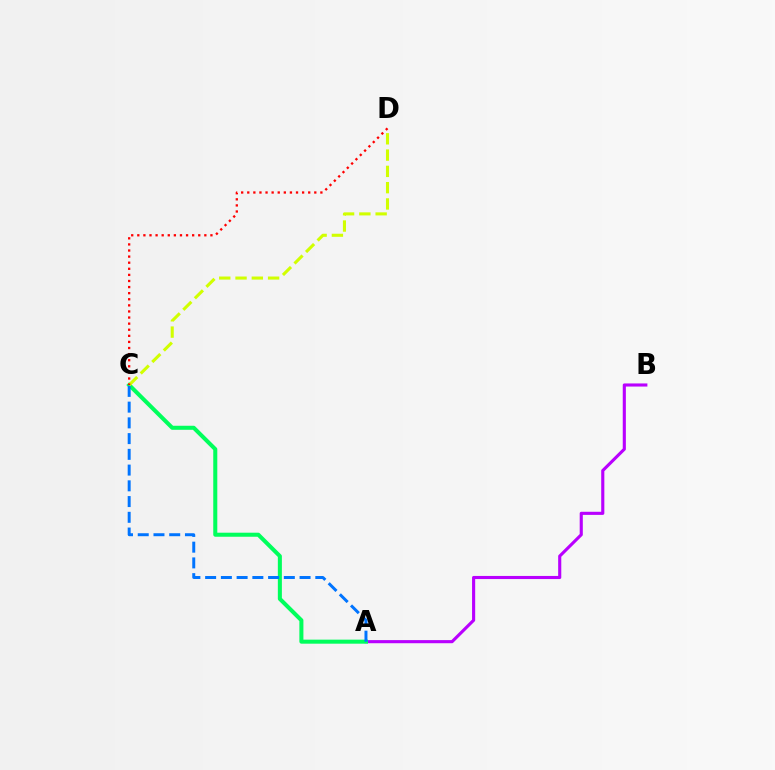{('A', 'B'): [{'color': '#b900ff', 'line_style': 'solid', 'thickness': 2.24}], ('A', 'C'): [{'color': '#00ff5c', 'line_style': 'solid', 'thickness': 2.91}, {'color': '#0074ff', 'line_style': 'dashed', 'thickness': 2.14}], ('C', 'D'): [{'color': '#d1ff00', 'line_style': 'dashed', 'thickness': 2.21}, {'color': '#ff0000', 'line_style': 'dotted', 'thickness': 1.66}]}